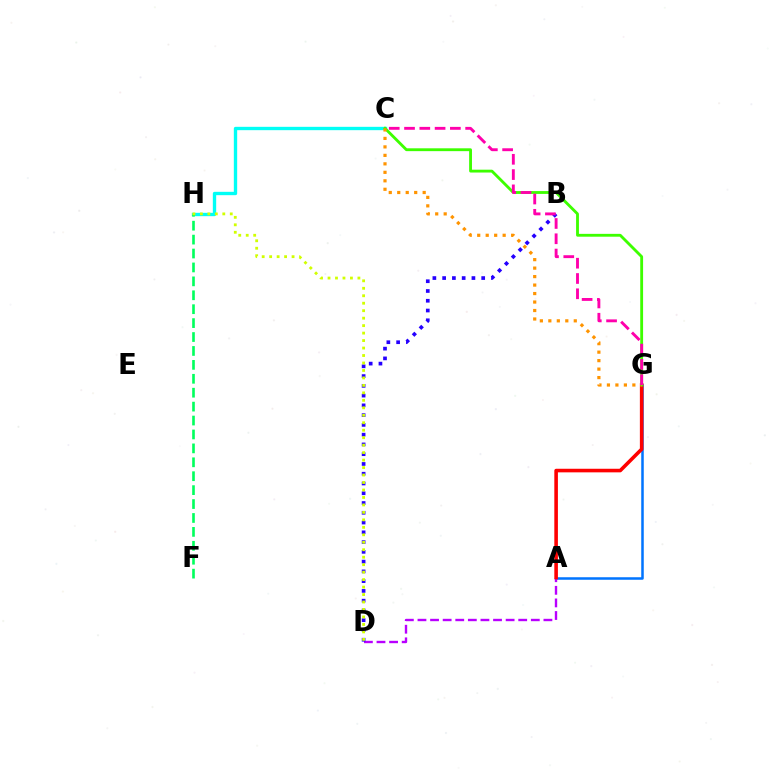{('A', 'G'): [{'color': '#0074ff', 'line_style': 'solid', 'thickness': 1.81}, {'color': '#ff0000', 'line_style': 'solid', 'thickness': 2.58}], ('A', 'D'): [{'color': '#b900ff', 'line_style': 'dashed', 'thickness': 1.71}], ('C', 'H'): [{'color': '#00fff6', 'line_style': 'solid', 'thickness': 2.42}], ('B', 'D'): [{'color': '#2500ff', 'line_style': 'dotted', 'thickness': 2.65}], ('C', 'G'): [{'color': '#3dff00', 'line_style': 'solid', 'thickness': 2.05}, {'color': '#ff9400', 'line_style': 'dotted', 'thickness': 2.3}, {'color': '#ff00ac', 'line_style': 'dashed', 'thickness': 2.08}], ('F', 'H'): [{'color': '#00ff5c', 'line_style': 'dashed', 'thickness': 1.89}], ('D', 'H'): [{'color': '#d1ff00', 'line_style': 'dotted', 'thickness': 2.03}]}